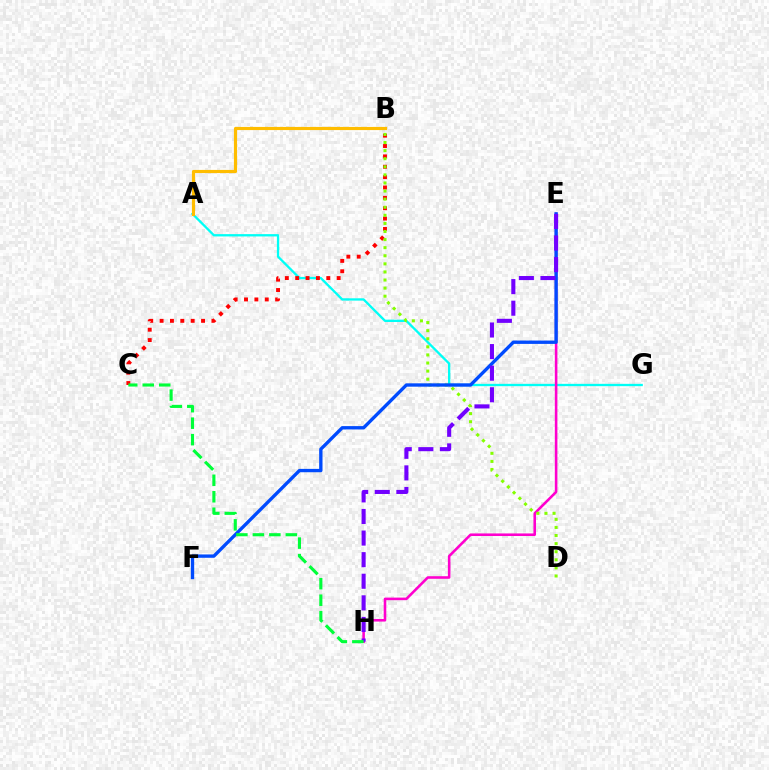{('A', 'G'): [{'color': '#00fff6', 'line_style': 'solid', 'thickness': 1.67}], ('B', 'C'): [{'color': '#ff0000', 'line_style': 'dotted', 'thickness': 2.82}], ('E', 'H'): [{'color': '#ff00cf', 'line_style': 'solid', 'thickness': 1.86}, {'color': '#7200ff', 'line_style': 'dashed', 'thickness': 2.93}], ('B', 'D'): [{'color': '#84ff00', 'line_style': 'dotted', 'thickness': 2.2}], ('E', 'F'): [{'color': '#004bff', 'line_style': 'solid', 'thickness': 2.41}], ('A', 'B'): [{'color': '#ffbd00', 'line_style': 'solid', 'thickness': 2.27}], ('C', 'H'): [{'color': '#00ff39', 'line_style': 'dashed', 'thickness': 2.24}]}